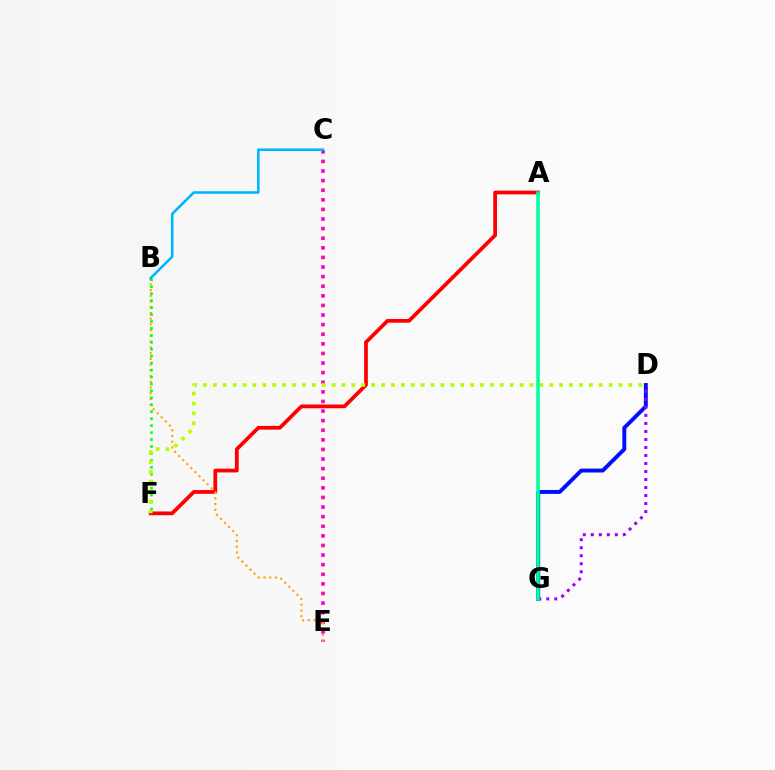{('C', 'E'): [{'color': '#ff00bd', 'line_style': 'dotted', 'thickness': 2.61}], ('A', 'F'): [{'color': '#ff0000', 'line_style': 'solid', 'thickness': 2.7}], ('D', 'G'): [{'color': '#0010ff', 'line_style': 'solid', 'thickness': 2.83}, {'color': '#9b00ff', 'line_style': 'dotted', 'thickness': 2.18}], ('B', 'E'): [{'color': '#ffa500', 'line_style': 'dotted', 'thickness': 1.56}], ('B', 'F'): [{'color': '#08ff00', 'line_style': 'dotted', 'thickness': 1.89}], ('B', 'C'): [{'color': '#00b5ff', 'line_style': 'solid', 'thickness': 1.84}], ('D', 'F'): [{'color': '#b3ff00', 'line_style': 'dotted', 'thickness': 2.69}], ('A', 'G'): [{'color': '#00ff9d', 'line_style': 'solid', 'thickness': 2.52}]}